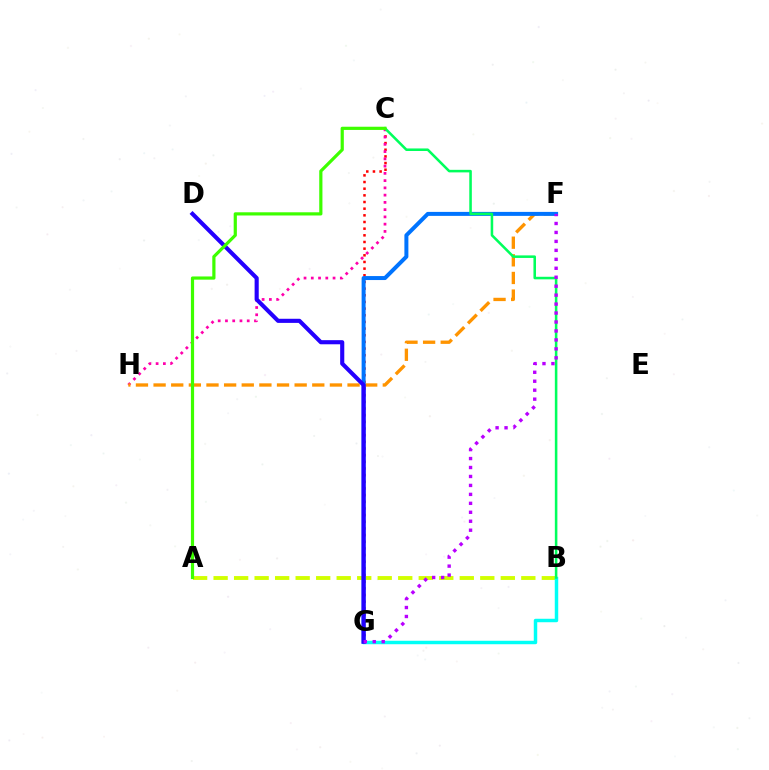{('C', 'G'): [{'color': '#ff0000', 'line_style': 'dotted', 'thickness': 1.81}], ('C', 'H'): [{'color': '#ff00ac', 'line_style': 'dotted', 'thickness': 1.97}], ('A', 'B'): [{'color': '#d1ff00', 'line_style': 'dashed', 'thickness': 2.79}], ('B', 'G'): [{'color': '#00fff6', 'line_style': 'solid', 'thickness': 2.49}], ('F', 'H'): [{'color': '#ff9400', 'line_style': 'dashed', 'thickness': 2.4}], ('F', 'G'): [{'color': '#0074ff', 'line_style': 'solid', 'thickness': 2.87}, {'color': '#b900ff', 'line_style': 'dotted', 'thickness': 2.43}], ('B', 'C'): [{'color': '#00ff5c', 'line_style': 'solid', 'thickness': 1.84}], ('D', 'G'): [{'color': '#2500ff', 'line_style': 'solid', 'thickness': 2.96}], ('A', 'C'): [{'color': '#3dff00', 'line_style': 'solid', 'thickness': 2.3}]}